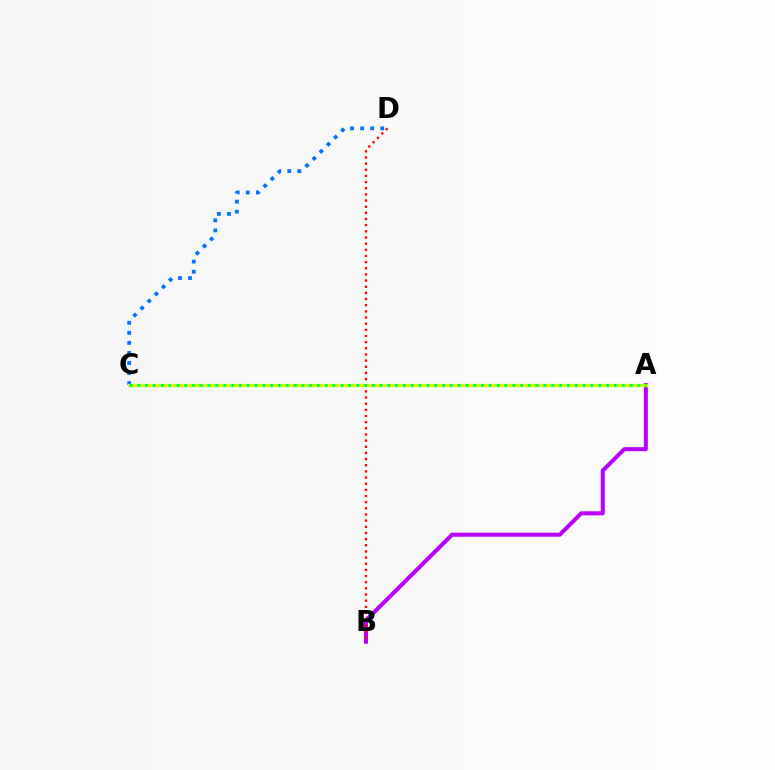{('A', 'B'): [{'color': '#b900ff', 'line_style': 'solid', 'thickness': 2.91}], ('C', 'D'): [{'color': '#0074ff', 'line_style': 'dotted', 'thickness': 2.73}], ('A', 'C'): [{'color': '#d1ff00', 'line_style': 'solid', 'thickness': 2.4}, {'color': '#00ff5c', 'line_style': 'dotted', 'thickness': 2.12}], ('B', 'D'): [{'color': '#ff0000', 'line_style': 'dotted', 'thickness': 1.67}]}